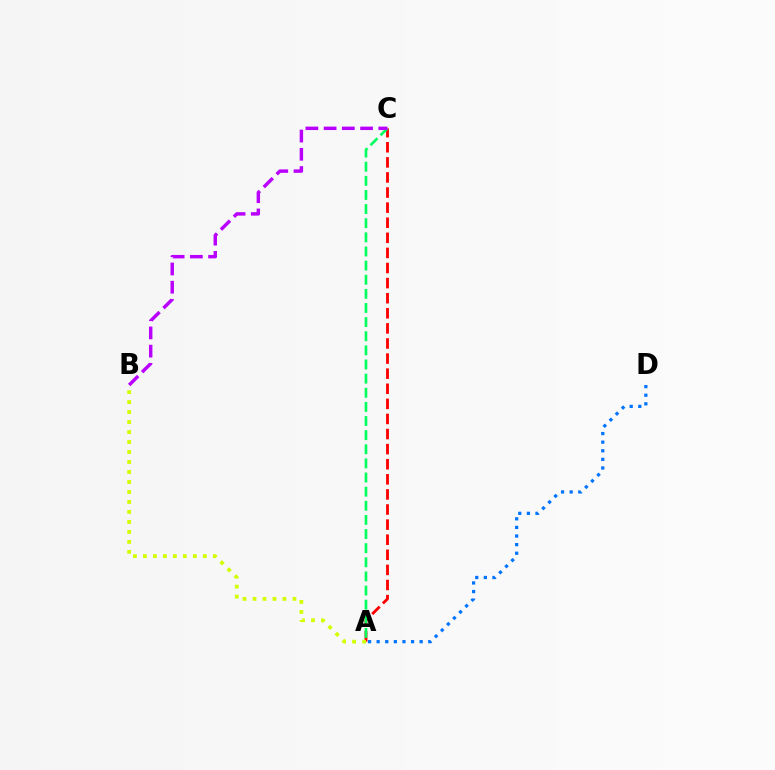{('A', 'C'): [{'color': '#ff0000', 'line_style': 'dashed', 'thickness': 2.05}, {'color': '#00ff5c', 'line_style': 'dashed', 'thickness': 1.92}], ('B', 'C'): [{'color': '#b900ff', 'line_style': 'dashed', 'thickness': 2.48}], ('A', 'D'): [{'color': '#0074ff', 'line_style': 'dotted', 'thickness': 2.34}], ('A', 'B'): [{'color': '#d1ff00', 'line_style': 'dotted', 'thickness': 2.71}]}